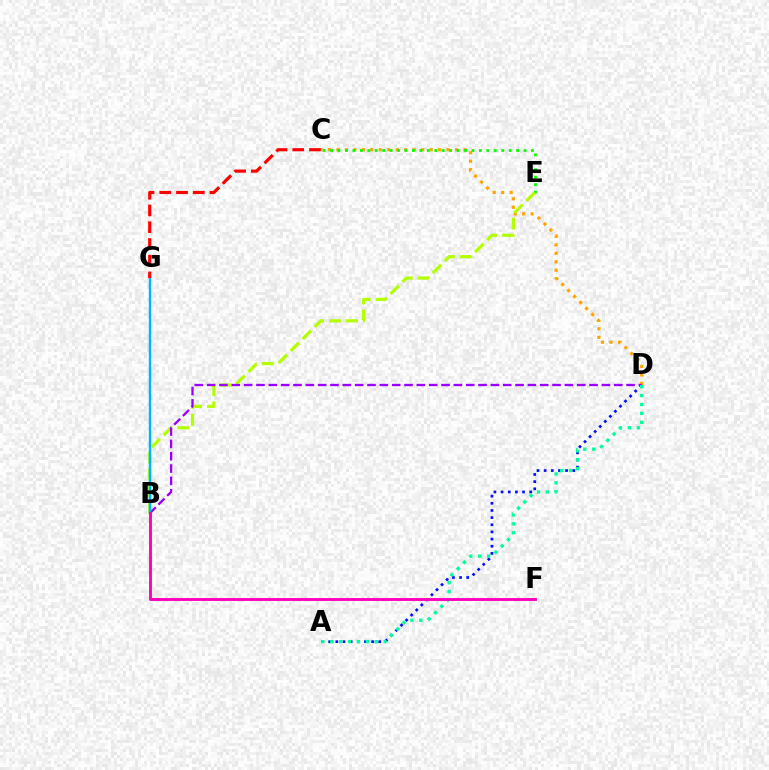{('C', 'D'): [{'color': '#ffa500', 'line_style': 'dotted', 'thickness': 2.3}], ('C', 'E'): [{'color': '#08ff00', 'line_style': 'dotted', 'thickness': 2.02}], ('A', 'D'): [{'color': '#0010ff', 'line_style': 'dotted', 'thickness': 1.94}, {'color': '#00ff9d', 'line_style': 'dotted', 'thickness': 2.42}], ('B', 'E'): [{'color': '#b3ff00', 'line_style': 'dashed', 'thickness': 2.31}], ('B', 'D'): [{'color': '#9b00ff', 'line_style': 'dashed', 'thickness': 1.68}], ('B', 'G'): [{'color': '#00b5ff', 'line_style': 'solid', 'thickness': 1.75}], ('B', 'F'): [{'color': '#ff00bd', 'line_style': 'solid', 'thickness': 2.08}], ('C', 'G'): [{'color': '#ff0000', 'line_style': 'dashed', 'thickness': 2.28}]}